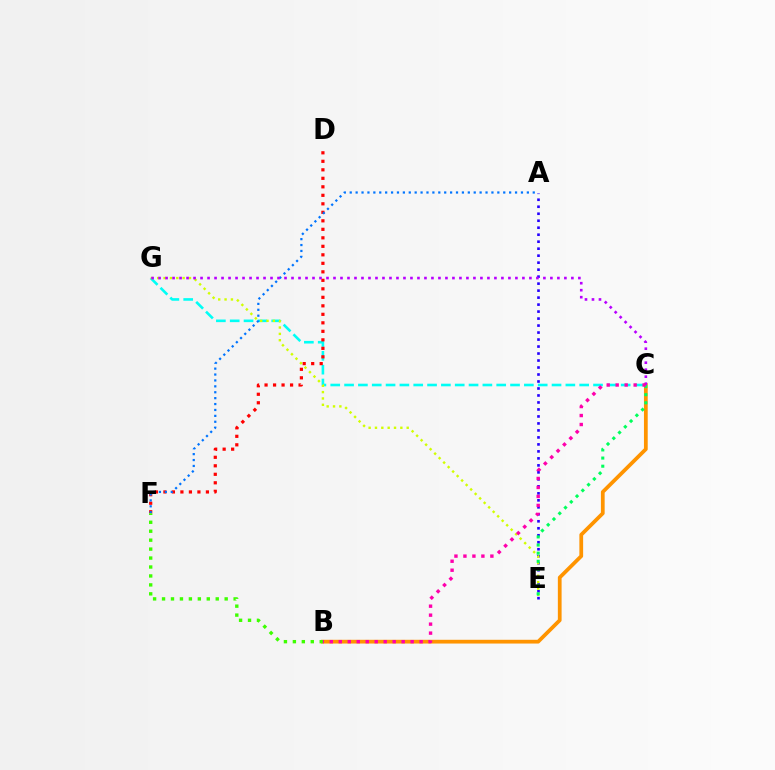{('C', 'G'): [{'color': '#00fff6', 'line_style': 'dashed', 'thickness': 1.88}, {'color': '#b900ff', 'line_style': 'dotted', 'thickness': 1.9}], ('D', 'F'): [{'color': '#ff0000', 'line_style': 'dotted', 'thickness': 2.31}], ('B', 'C'): [{'color': '#ff9400', 'line_style': 'solid', 'thickness': 2.7}, {'color': '#ff00ac', 'line_style': 'dotted', 'thickness': 2.44}], ('A', 'F'): [{'color': '#0074ff', 'line_style': 'dotted', 'thickness': 1.6}], ('B', 'F'): [{'color': '#3dff00', 'line_style': 'dotted', 'thickness': 2.43}], ('A', 'E'): [{'color': '#2500ff', 'line_style': 'dotted', 'thickness': 1.9}], ('E', 'G'): [{'color': '#d1ff00', 'line_style': 'dotted', 'thickness': 1.72}], ('C', 'E'): [{'color': '#00ff5c', 'line_style': 'dotted', 'thickness': 2.21}]}